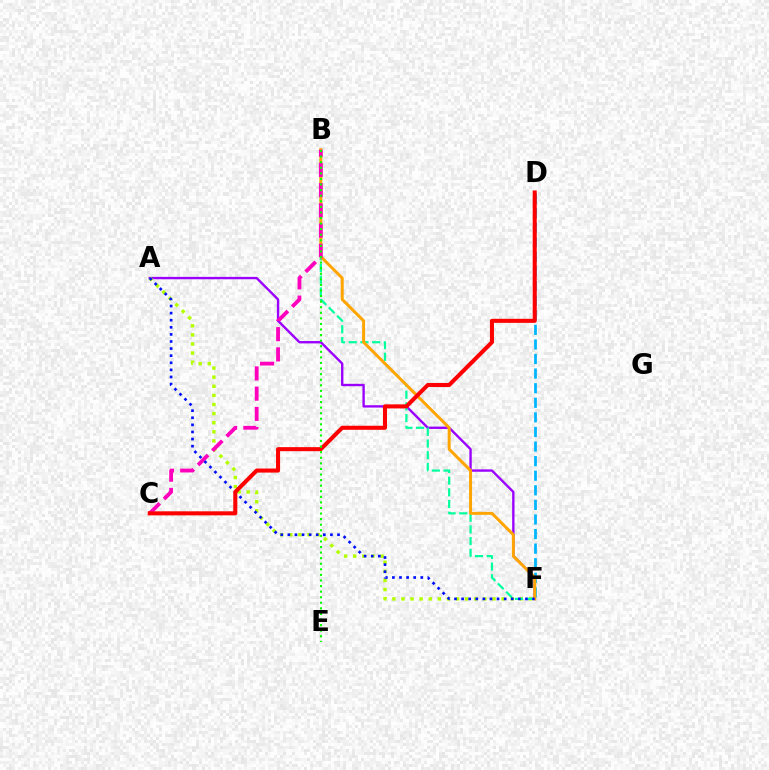{('A', 'F'): [{'color': '#9b00ff', 'line_style': 'solid', 'thickness': 1.71}, {'color': '#b3ff00', 'line_style': 'dotted', 'thickness': 2.47}, {'color': '#0010ff', 'line_style': 'dotted', 'thickness': 1.93}], ('D', 'F'): [{'color': '#00b5ff', 'line_style': 'dashed', 'thickness': 1.98}], ('B', 'F'): [{'color': '#00ff9d', 'line_style': 'dashed', 'thickness': 1.59}, {'color': '#ffa500', 'line_style': 'solid', 'thickness': 2.14}], ('B', 'C'): [{'color': '#ff00bd', 'line_style': 'dashed', 'thickness': 2.75}], ('C', 'D'): [{'color': '#ff0000', 'line_style': 'solid', 'thickness': 2.92}], ('B', 'E'): [{'color': '#08ff00', 'line_style': 'dotted', 'thickness': 1.52}]}